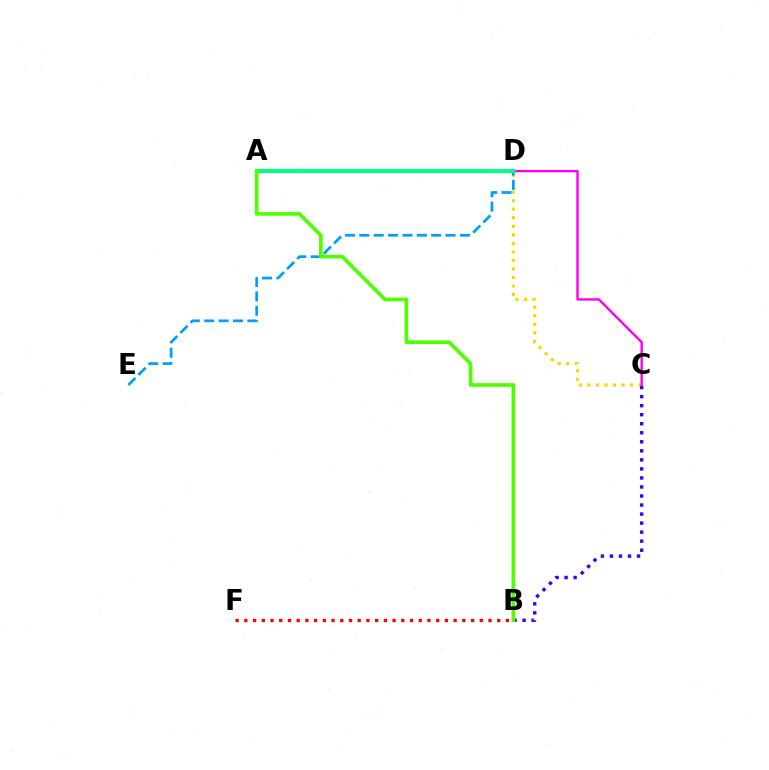{('C', 'D'): [{'color': '#ffd500', 'line_style': 'dotted', 'thickness': 2.32}, {'color': '#ff00ed', 'line_style': 'solid', 'thickness': 1.73}], ('B', 'C'): [{'color': '#3700ff', 'line_style': 'dotted', 'thickness': 2.45}], ('D', 'E'): [{'color': '#009eff', 'line_style': 'dashed', 'thickness': 1.95}], ('B', 'F'): [{'color': '#ff0000', 'line_style': 'dotted', 'thickness': 2.37}], ('A', 'D'): [{'color': '#00ff86', 'line_style': 'solid', 'thickness': 2.93}], ('A', 'B'): [{'color': '#4fff00', 'line_style': 'solid', 'thickness': 2.62}]}